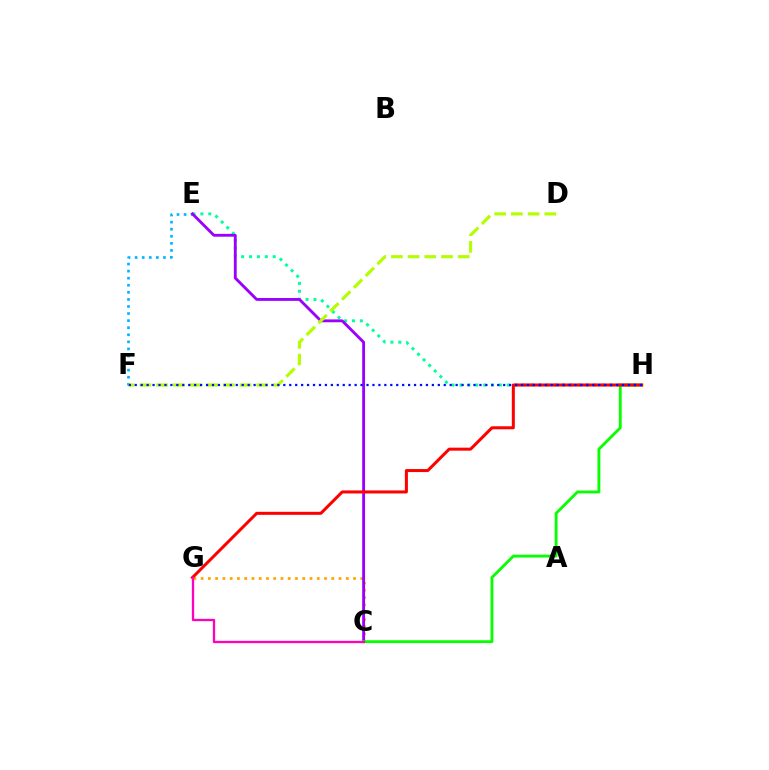{('E', 'F'): [{'color': '#00b5ff', 'line_style': 'dotted', 'thickness': 1.92}], ('C', 'G'): [{'color': '#ffa500', 'line_style': 'dotted', 'thickness': 1.97}, {'color': '#ff00bd', 'line_style': 'solid', 'thickness': 1.66}], ('E', 'H'): [{'color': '#00ff9d', 'line_style': 'dotted', 'thickness': 2.14}], ('C', 'E'): [{'color': '#9b00ff', 'line_style': 'solid', 'thickness': 2.06}], ('C', 'H'): [{'color': '#08ff00', 'line_style': 'solid', 'thickness': 2.05}], ('D', 'F'): [{'color': '#b3ff00', 'line_style': 'dashed', 'thickness': 2.27}], ('G', 'H'): [{'color': '#ff0000', 'line_style': 'solid', 'thickness': 2.17}], ('F', 'H'): [{'color': '#0010ff', 'line_style': 'dotted', 'thickness': 1.61}]}